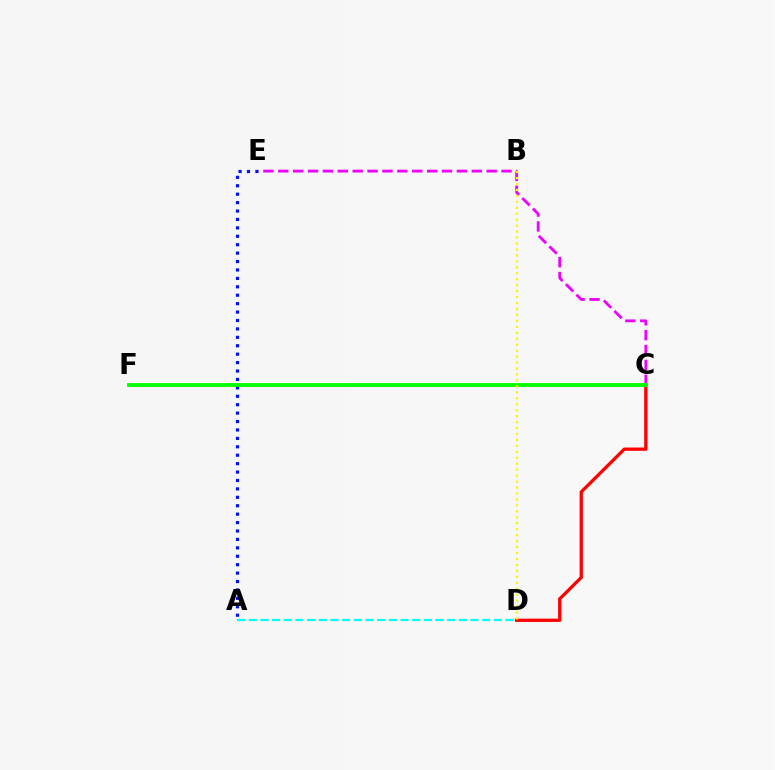{('A', 'D'): [{'color': '#00fff6', 'line_style': 'dashed', 'thickness': 1.59}], ('C', 'D'): [{'color': '#ff0000', 'line_style': 'solid', 'thickness': 2.36}], ('A', 'E'): [{'color': '#0010ff', 'line_style': 'dotted', 'thickness': 2.29}], ('C', 'E'): [{'color': '#ee00ff', 'line_style': 'dashed', 'thickness': 2.02}], ('C', 'F'): [{'color': '#08ff00', 'line_style': 'solid', 'thickness': 2.77}], ('B', 'D'): [{'color': '#fcf500', 'line_style': 'dotted', 'thickness': 1.62}]}